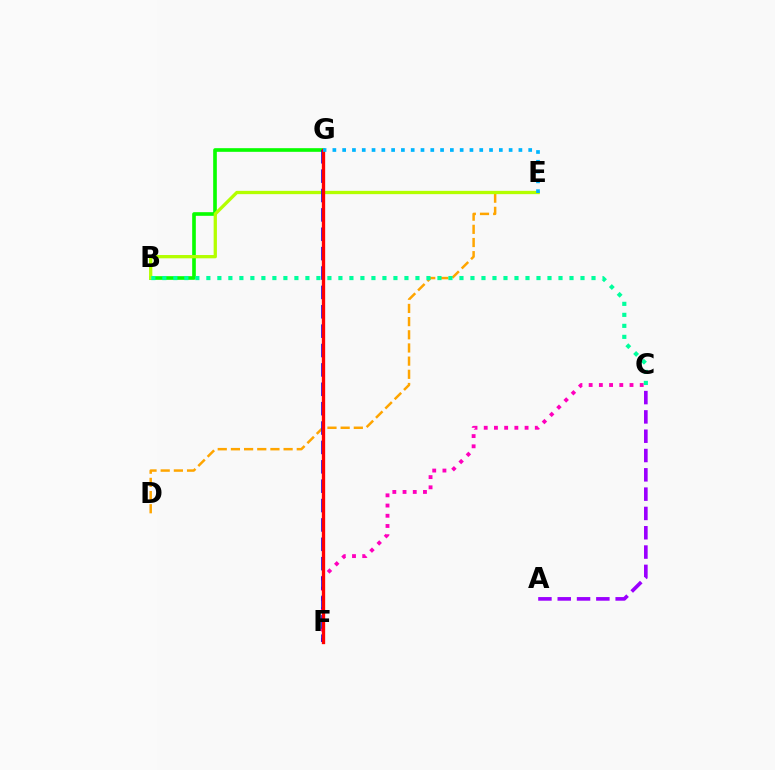{('B', 'G'): [{'color': '#08ff00', 'line_style': 'solid', 'thickness': 2.62}], ('D', 'E'): [{'color': '#ffa500', 'line_style': 'dashed', 'thickness': 1.79}], ('C', 'F'): [{'color': '#ff00bd', 'line_style': 'dotted', 'thickness': 2.78}], ('B', 'E'): [{'color': '#b3ff00', 'line_style': 'solid', 'thickness': 2.37}], ('B', 'C'): [{'color': '#00ff9d', 'line_style': 'dotted', 'thickness': 2.99}], ('F', 'G'): [{'color': '#0010ff', 'line_style': 'dashed', 'thickness': 2.63}, {'color': '#ff0000', 'line_style': 'solid', 'thickness': 2.4}], ('A', 'C'): [{'color': '#9b00ff', 'line_style': 'dashed', 'thickness': 2.62}], ('E', 'G'): [{'color': '#00b5ff', 'line_style': 'dotted', 'thickness': 2.66}]}